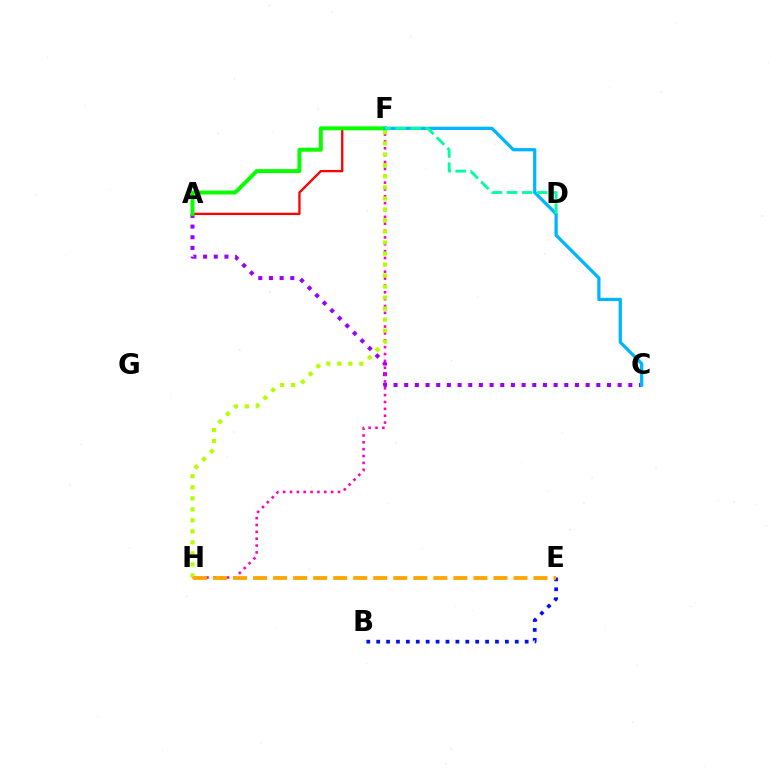{('A', 'C'): [{'color': '#9b00ff', 'line_style': 'dotted', 'thickness': 2.9}], ('F', 'H'): [{'color': '#ff00bd', 'line_style': 'dotted', 'thickness': 1.86}, {'color': '#b3ff00', 'line_style': 'dotted', 'thickness': 2.99}], ('A', 'F'): [{'color': '#ff0000', 'line_style': 'solid', 'thickness': 1.67}, {'color': '#08ff00', 'line_style': 'solid', 'thickness': 2.85}], ('C', 'F'): [{'color': '#00b5ff', 'line_style': 'solid', 'thickness': 2.34}], ('B', 'E'): [{'color': '#0010ff', 'line_style': 'dotted', 'thickness': 2.69}], ('E', 'H'): [{'color': '#ffa500', 'line_style': 'dashed', 'thickness': 2.72}], ('D', 'F'): [{'color': '#00ff9d', 'line_style': 'dashed', 'thickness': 2.04}]}